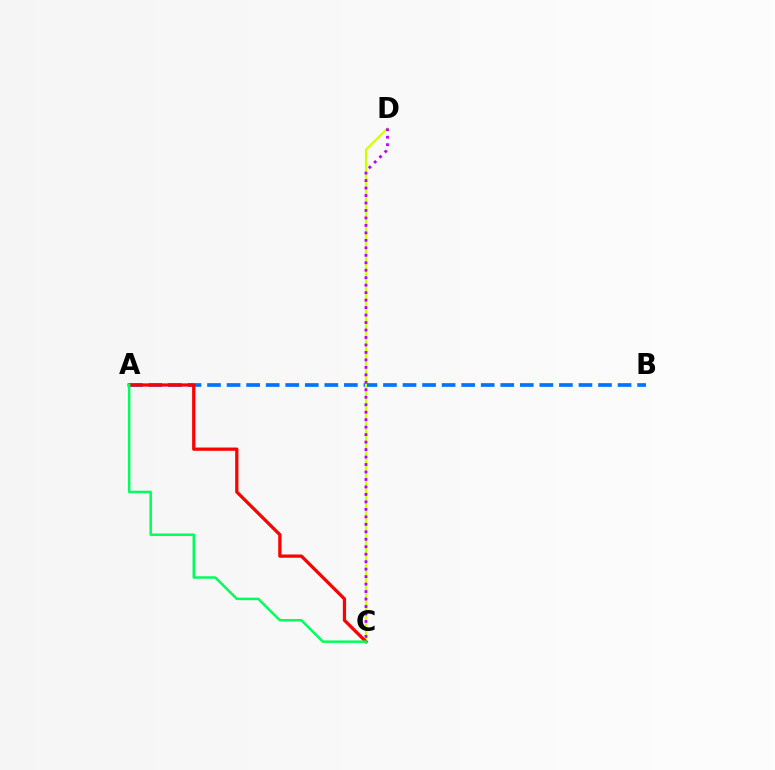{('A', 'B'): [{'color': '#0074ff', 'line_style': 'dashed', 'thickness': 2.66}], ('C', 'D'): [{'color': '#d1ff00', 'line_style': 'solid', 'thickness': 1.52}, {'color': '#b900ff', 'line_style': 'dotted', 'thickness': 2.03}], ('A', 'C'): [{'color': '#ff0000', 'line_style': 'solid', 'thickness': 2.35}, {'color': '#00ff5c', 'line_style': 'solid', 'thickness': 1.79}]}